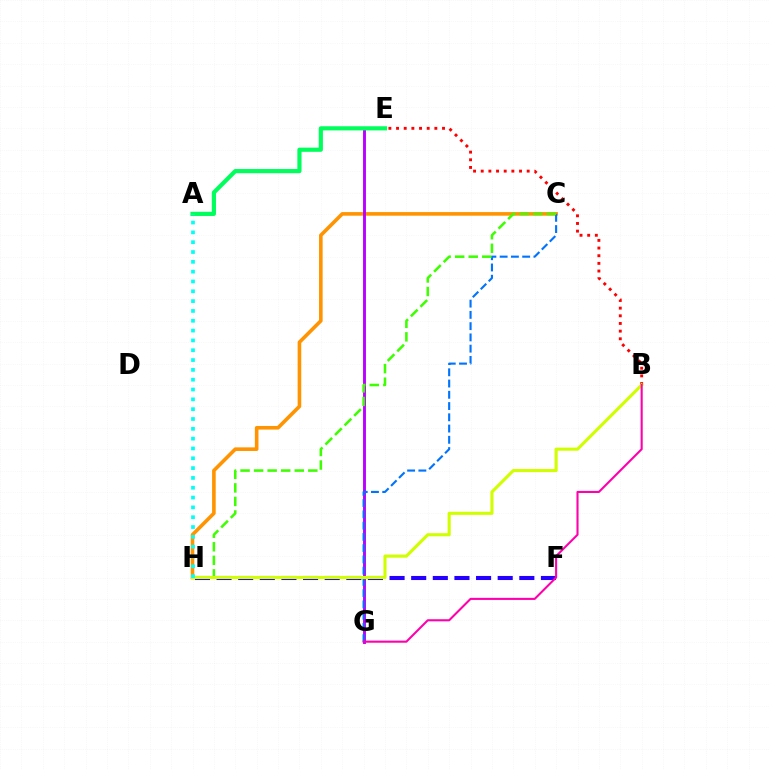{('F', 'H'): [{'color': '#2500ff', 'line_style': 'dashed', 'thickness': 2.94}], ('C', 'H'): [{'color': '#ff9400', 'line_style': 'solid', 'thickness': 2.6}, {'color': '#3dff00', 'line_style': 'dashed', 'thickness': 1.84}], ('B', 'E'): [{'color': '#ff0000', 'line_style': 'dotted', 'thickness': 2.08}], ('E', 'G'): [{'color': '#b900ff', 'line_style': 'solid', 'thickness': 2.09}], ('C', 'G'): [{'color': '#0074ff', 'line_style': 'dashed', 'thickness': 1.53}], ('B', 'H'): [{'color': '#d1ff00', 'line_style': 'solid', 'thickness': 2.23}], ('B', 'G'): [{'color': '#ff00ac', 'line_style': 'solid', 'thickness': 1.51}], ('A', 'E'): [{'color': '#00ff5c', 'line_style': 'solid', 'thickness': 3.0}], ('A', 'H'): [{'color': '#00fff6', 'line_style': 'dotted', 'thickness': 2.67}]}